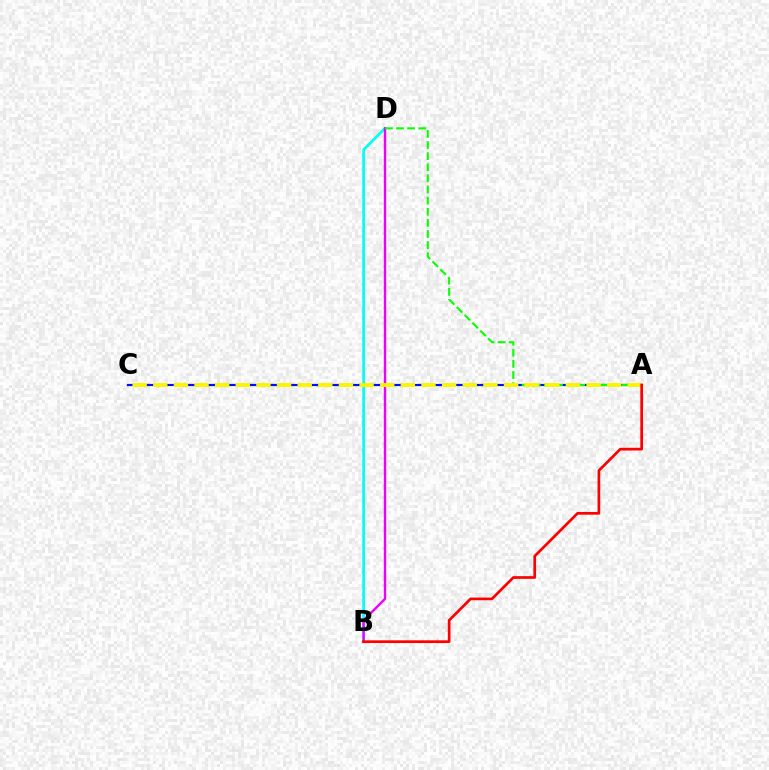{('A', 'C'): [{'color': '#0010ff', 'line_style': 'solid', 'thickness': 1.57}, {'color': '#fcf500', 'line_style': 'dashed', 'thickness': 2.8}], ('B', 'D'): [{'color': '#00fff6', 'line_style': 'solid', 'thickness': 1.95}, {'color': '#ee00ff', 'line_style': 'solid', 'thickness': 1.72}], ('A', 'D'): [{'color': '#08ff00', 'line_style': 'dashed', 'thickness': 1.51}], ('A', 'B'): [{'color': '#ff0000', 'line_style': 'solid', 'thickness': 1.95}]}